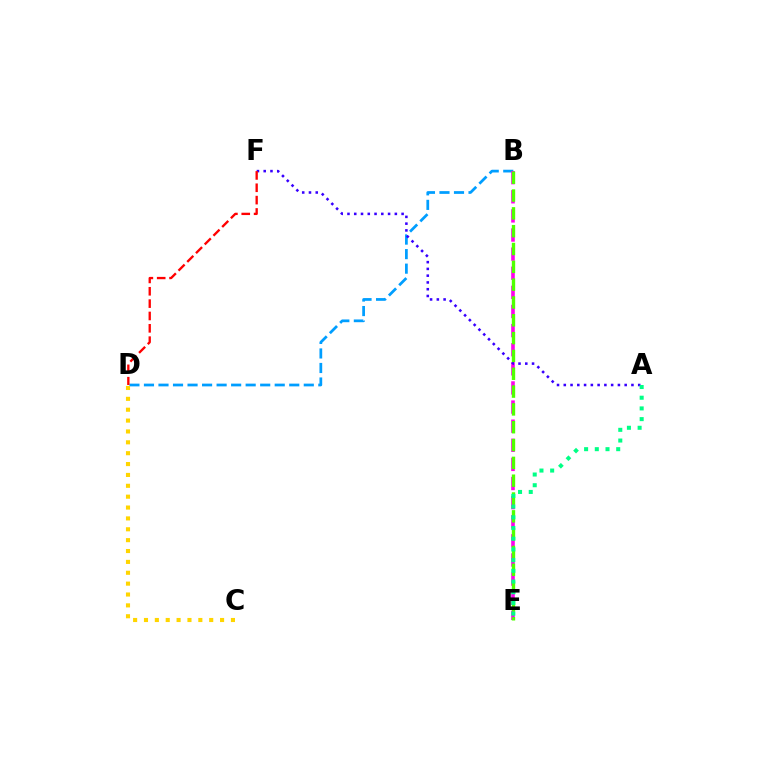{('B', 'D'): [{'color': '#009eff', 'line_style': 'dashed', 'thickness': 1.97}], ('B', 'E'): [{'color': '#ff00ed', 'line_style': 'dashed', 'thickness': 2.6}, {'color': '#4fff00', 'line_style': 'dashed', 'thickness': 2.42}], ('A', 'F'): [{'color': '#3700ff', 'line_style': 'dotted', 'thickness': 1.84}], ('D', 'F'): [{'color': '#ff0000', 'line_style': 'dashed', 'thickness': 1.68}], ('C', 'D'): [{'color': '#ffd500', 'line_style': 'dotted', 'thickness': 2.95}], ('A', 'E'): [{'color': '#00ff86', 'line_style': 'dotted', 'thickness': 2.91}]}